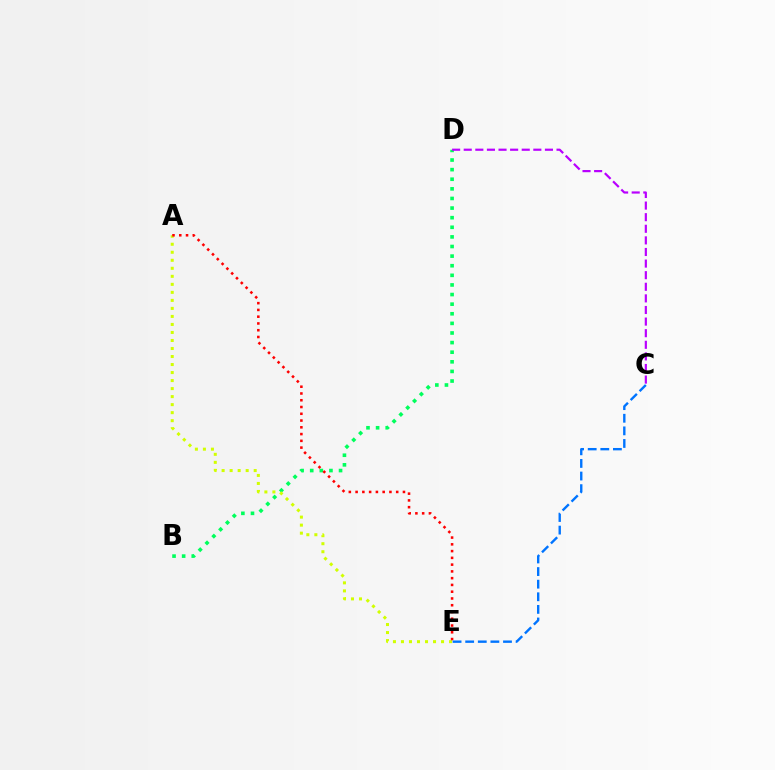{('B', 'D'): [{'color': '#00ff5c', 'line_style': 'dotted', 'thickness': 2.61}], ('A', 'E'): [{'color': '#d1ff00', 'line_style': 'dotted', 'thickness': 2.18}, {'color': '#ff0000', 'line_style': 'dotted', 'thickness': 1.84}], ('C', 'D'): [{'color': '#b900ff', 'line_style': 'dashed', 'thickness': 1.58}], ('C', 'E'): [{'color': '#0074ff', 'line_style': 'dashed', 'thickness': 1.71}]}